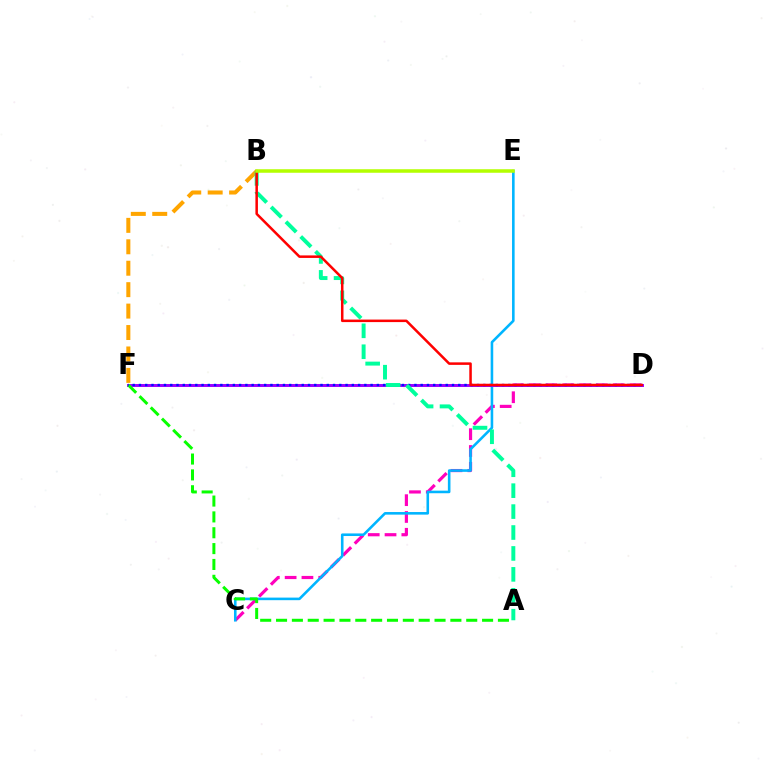{('C', 'D'): [{'color': '#ff00bd', 'line_style': 'dashed', 'thickness': 2.28}], ('C', 'E'): [{'color': '#00b5ff', 'line_style': 'solid', 'thickness': 1.86}], ('B', 'F'): [{'color': '#ffa500', 'line_style': 'dashed', 'thickness': 2.91}], ('D', 'F'): [{'color': '#9b00ff', 'line_style': 'solid', 'thickness': 2.12}, {'color': '#0010ff', 'line_style': 'dotted', 'thickness': 1.7}], ('A', 'F'): [{'color': '#08ff00', 'line_style': 'dashed', 'thickness': 2.15}], ('A', 'B'): [{'color': '#00ff9d', 'line_style': 'dashed', 'thickness': 2.84}], ('B', 'D'): [{'color': '#ff0000', 'line_style': 'solid', 'thickness': 1.81}], ('B', 'E'): [{'color': '#b3ff00', 'line_style': 'solid', 'thickness': 2.53}]}